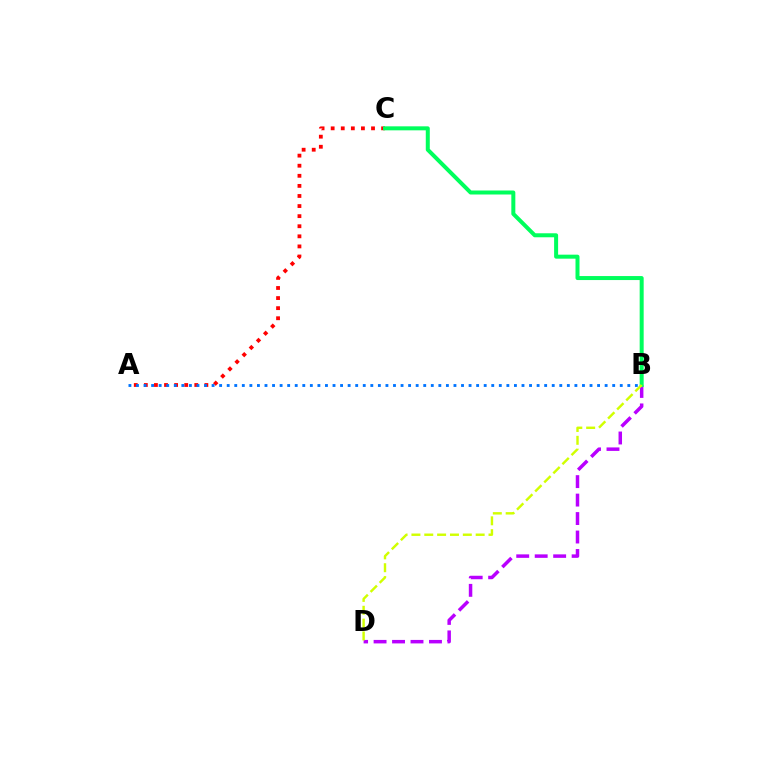{('A', 'C'): [{'color': '#ff0000', 'line_style': 'dotted', 'thickness': 2.74}], ('B', 'D'): [{'color': '#b900ff', 'line_style': 'dashed', 'thickness': 2.51}, {'color': '#d1ff00', 'line_style': 'dashed', 'thickness': 1.75}], ('A', 'B'): [{'color': '#0074ff', 'line_style': 'dotted', 'thickness': 2.05}], ('B', 'C'): [{'color': '#00ff5c', 'line_style': 'solid', 'thickness': 2.88}]}